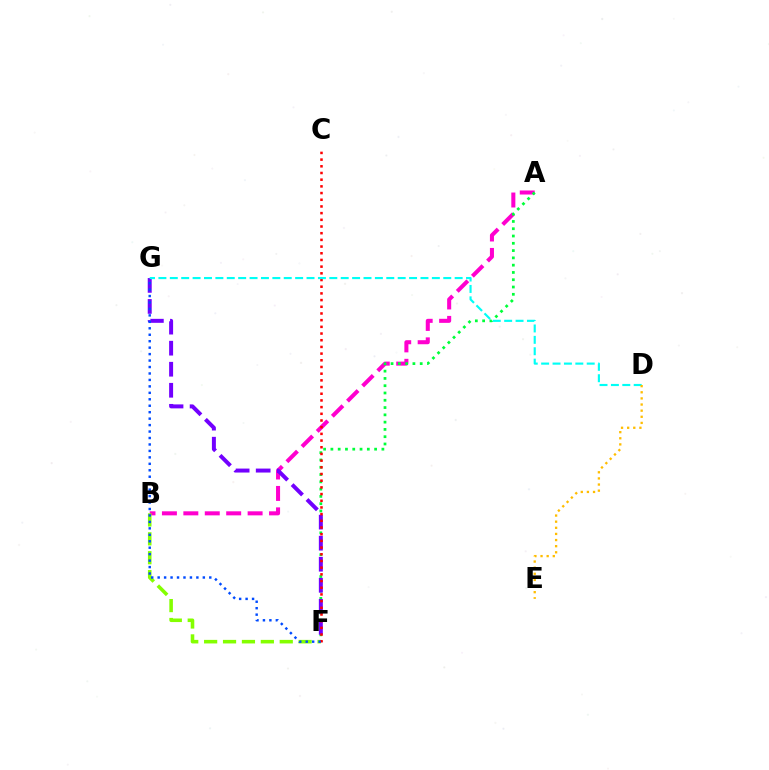{('A', 'B'): [{'color': '#ff00cf', 'line_style': 'dashed', 'thickness': 2.91}], ('A', 'F'): [{'color': '#00ff39', 'line_style': 'dotted', 'thickness': 1.98}], ('F', 'G'): [{'color': '#7200ff', 'line_style': 'dashed', 'thickness': 2.86}, {'color': '#004bff', 'line_style': 'dotted', 'thickness': 1.75}], ('B', 'F'): [{'color': '#84ff00', 'line_style': 'dashed', 'thickness': 2.57}], ('C', 'F'): [{'color': '#ff0000', 'line_style': 'dotted', 'thickness': 1.82}], ('D', 'G'): [{'color': '#00fff6', 'line_style': 'dashed', 'thickness': 1.55}], ('D', 'E'): [{'color': '#ffbd00', 'line_style': 'dotted', 'thickness': 1.66}]}